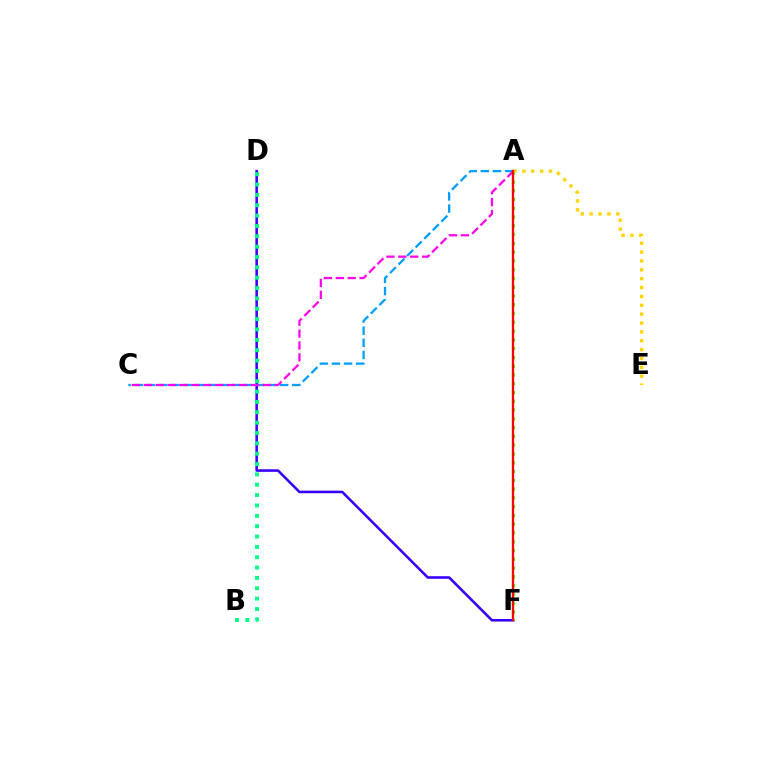{('A', 'C'): [{'color': '#009eff', 'line_style': 'dashed', 'thickness': 1.65}, {'color': '#ff00ed', 'line_style': 'dashed', 'thickness': 1.62}], ('D', 'F'): [{'color': '#3700ff', 'line_style': 'solid', 'thickness': 1.85}], ('A', 'F'): [{'color': '#4fff00', 'line_style': 'dotted', 'thickness': 2.38}, {'color': '#ff0000', 'line_style': 'solid', 'thickness': 1.67}], ('A', 'E'): [{'color': '#ffd500', 'line_style': 'dotted', 'thickness': 2.41}], ('B', 'D'): [{'color': '#00ff86', 'line_style': 'dotted', 'thickness': 2.81}]}